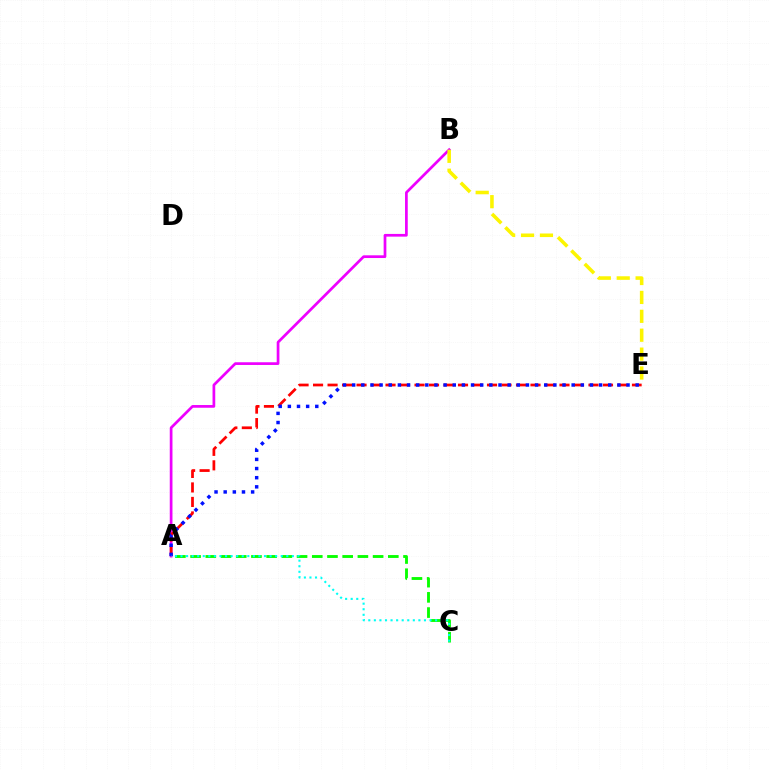{('A', 'B'): [{'color': '#ee00ff', 'line_style': 'solid', 'thickness': 1.96}], ('A', 'E'): [{'color': '#ff0000', 'line_style': 'dashed', 'thickness': 1.97}, {'color': '#0010ff', 'line_style': 'dotted', 'thickness': 2.48}], ('B', 'E'): [{'color': '#fcf500', 'line_style': 'dashed', 'thickness': 2.57}], ('A', 'C'): [{'color': '#08ff00', 'line_style': 'dashed', 'thickness': 2.07}, {'color': '#00fff6', 'line_style': 'dotted', 'thickness': 1.51}]}